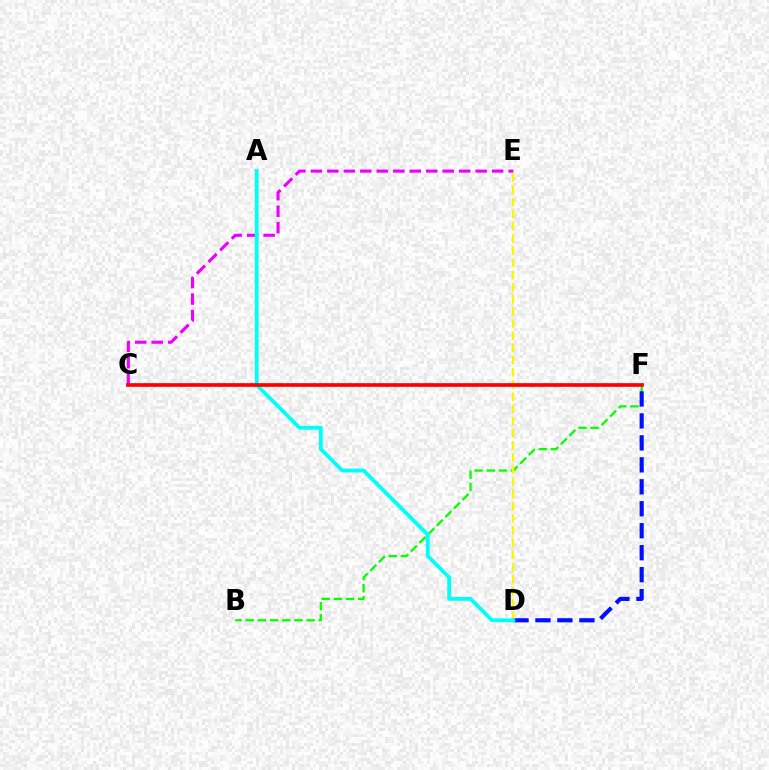{('C', 'E'): [{'color': '#ee00ff', 'line_style': 'dashed', 'thickness': 2.24}], ('B', 'F'): [{'color': '#08ff00', 'line_style': 'dashed', 'thickness': 1.65}], ('D', 'E'): [{'color': '#fcf500', 'line_style': 'dashed', 'thickness': 1.65}], ('D', 'F'): [{'color': '#0010ff', 'line_style': 'dashed', 'thickness': 2.98}], ('A', 'D'): [{'color': '#00fff6', 'line_style': 'solid', 'thickness': 2.74}], ('C', 'F'): [{'color': '#ff0000', 'line_style': 'solid', 'thickness': 2.65}]}